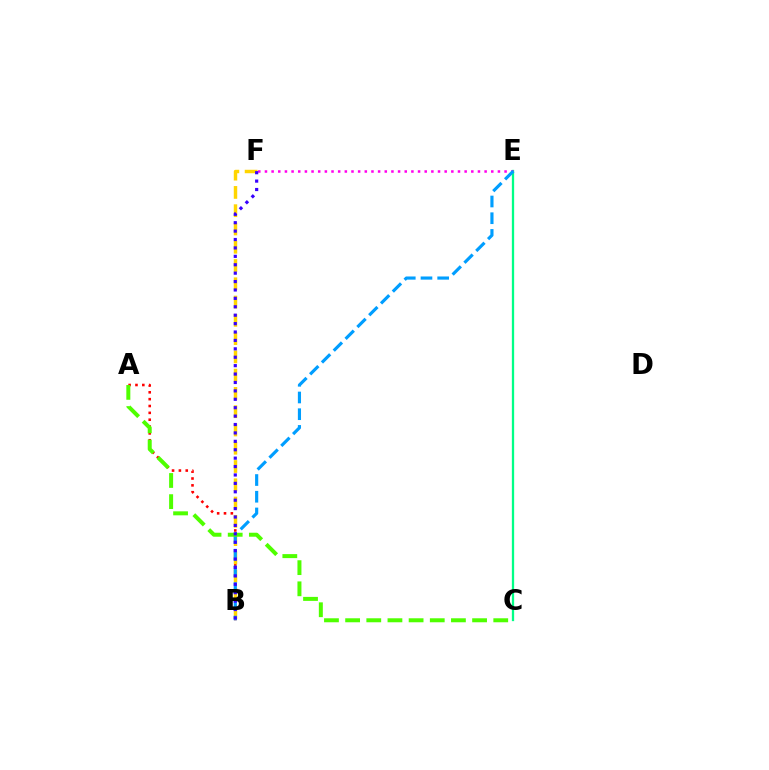{('C', 'E'): [{'color': '#00ff86', 'line_style': 'solid', 'thickness': 1.65}], ('A', 'B'): [{'color': '#ff0000', 'line_style': 'dotted', 'thickness': 1.86}], ('E', 'F'): [{'color': '#ff00ed', 'line_style': 'dotted', 'thickness': 1.81}], ('B', 'F'): [{'color': '#ffd500', 'line_style': 'dashed', 'thickness': 2.48}, {'color': '#3700ff', 'line_style': 'dotted', 'thickness': 2.28}], ('B', 'E'): [{'color': '#009eff', 'line_style': 'dashed', 'thickness': 2.27}], ('A', 'C'): [{'color': '#4fff00', 'line_style': 'dashed', 'thickness': 2.87}]}